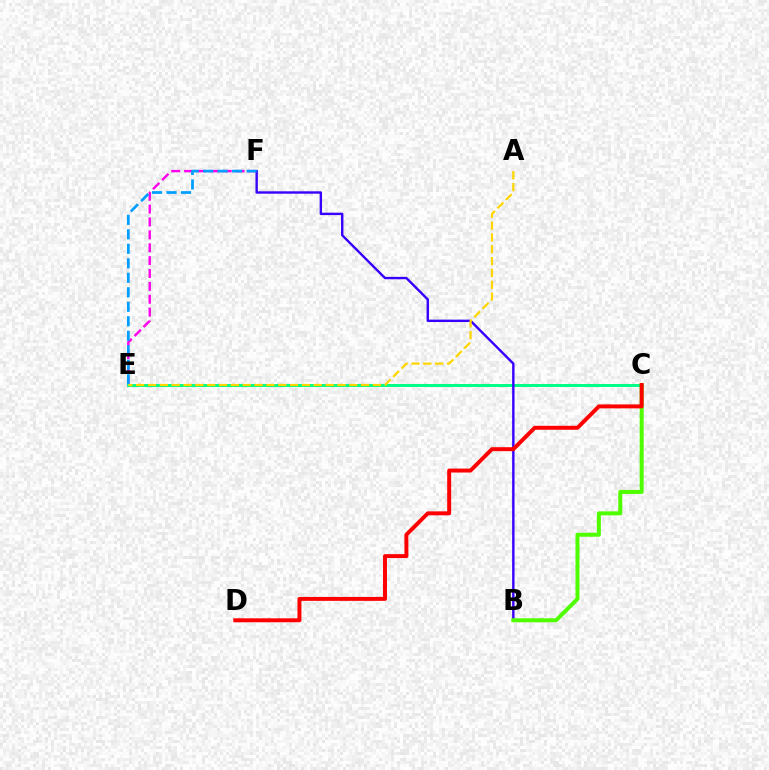{('E', 'F'): [{'color': '#ff00ed', 'line_style': 'dashed', 'thickness': 1.75}, {'color': '#009eff', 'line_style': 'dashed', 'thickness': 1.97}], ('C', 'E'): [{'color': '#00ff86', 'line_style': 'solid', 'thickness': 2.15}], ('B', 'F'): [{'color': '#3700ff', 'line_style': 'solid', 'thickness': 1.73}], ('B', 'C'): [{'color': '#4fff00', 'line_style': 'solid', 'thickness': 2.87}], ('C', 'D'): [{'color': '#ff0000', 'line_style': 'solid', 'thickness': 2.85}], ('A', 'E'): [{'color': '#ffd500', 'line_style': 'dashed', 'thickness': 1.61}]}